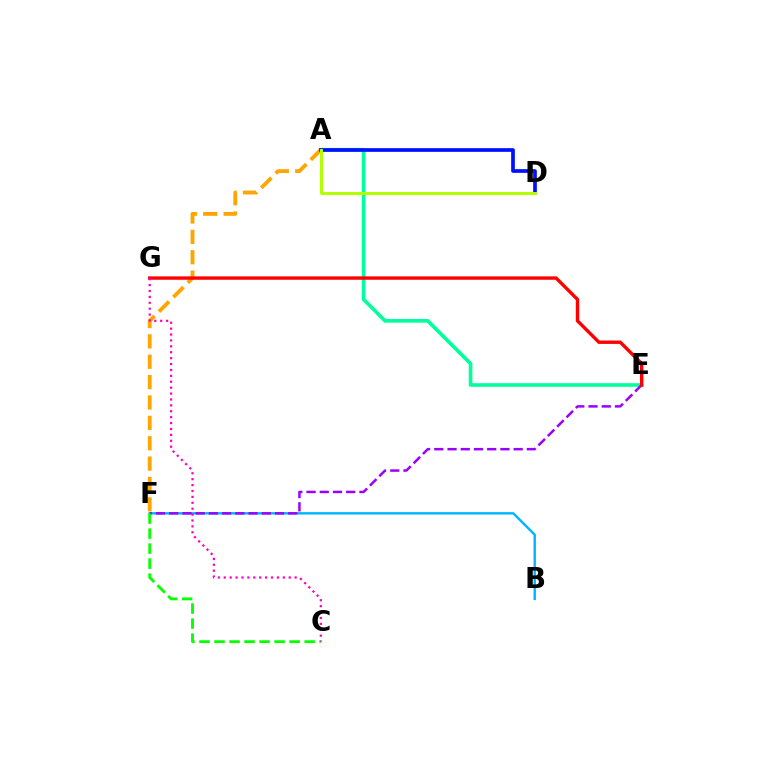{('A', 'E'): [{'color': '#00ff9d', 'line_style': 'solid', 'thickness': 2.61}], ('A', 'F'): [{'color': '#ffa500', 'line_style': 'dashed', 'thickness': 2.77}], ('B', 'F'): [{'color': '#00b5ff', 'line_style': 'solid', 'thickness': 1.73}], ('A', 'D'): [{'color': '#0010ff', 'line_style': 'solid', 'thickness': 2.66}, {'color': '#b3ff00', 'line_style': 'solid', 'thickness': 2.12}], ('E', 'F'): [{'color': '#9b00ff', 'line_style': 'dashed', 'thickness': 1.8}], ('E', 'G'): [{'color': '#ff0000', 'line_style': 'solid', 'thickness': 2.44}], ('C', 'F'): [{'color': '#08ff00', 'line_style': 'dashed', 'thickness': 2.04}], ('C', 'G'): [{'color': '#ff00bd', 'line_style': 'dotted', 'thickness': 1.6}]}